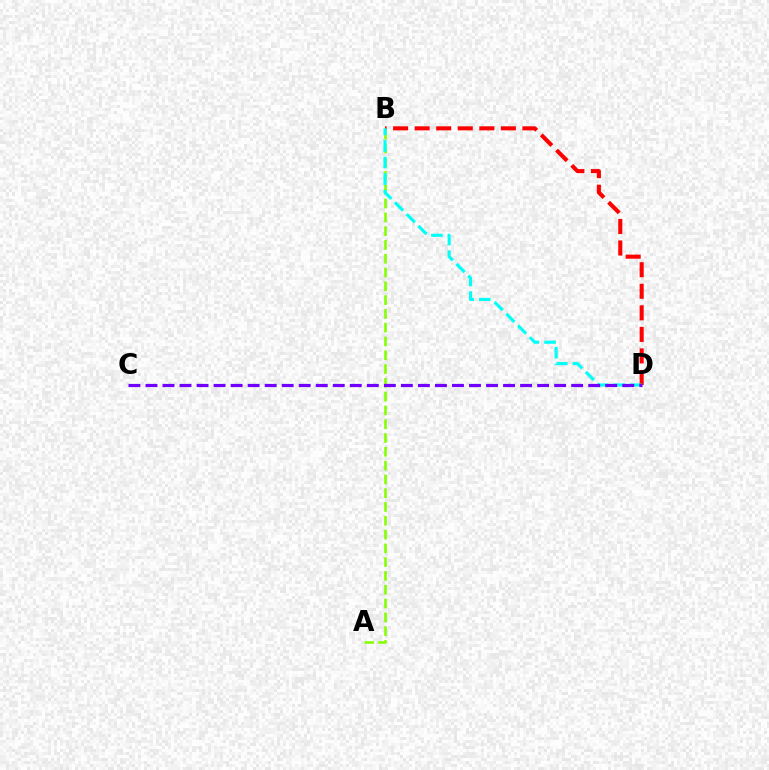{('A', 'B'): [{'color': '#84ff00', 'line_style': 'dashed', 'thickness': 1.87}], ('B', 'D'): [{'color': '#ff0000', 'line_style': 'dashed', 'thickness': 2.93}, {'color': '#00fff6', 'line_style': 'dashed', 'thickness': 2.25}], ('C', 'D'): [{'color': '#7200ff', 'line_style': 'dashed', 'thickness': 2.31}]}